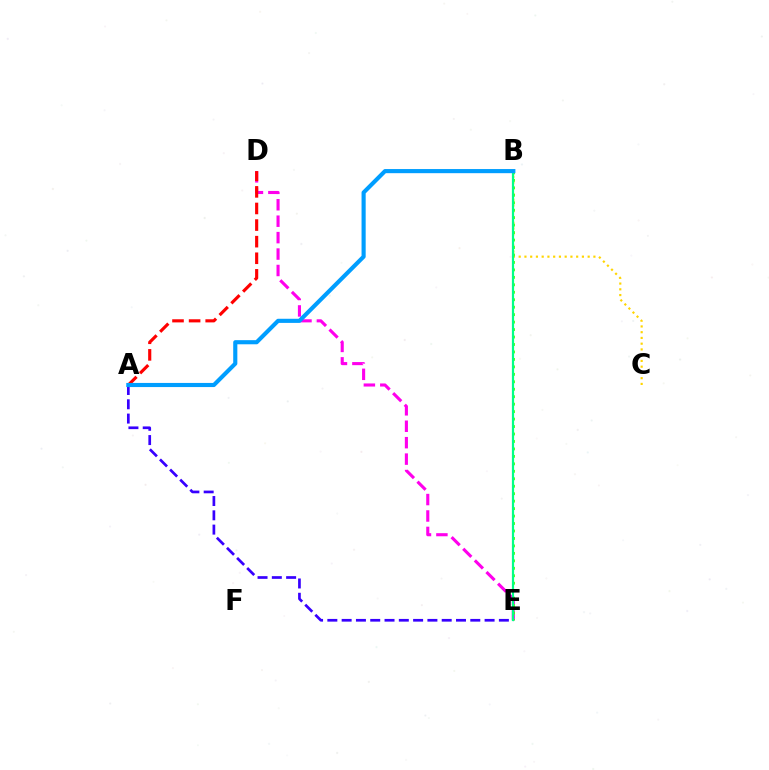{('B', 'C'): [{'color': '#ffd500', 'line_style': 'dotted', 'thickness': 1.56}], ('D', 'E'): [{'color': '#ff00ed', 'line_style': 'dashed', 'thickness': 2.23}], ('A', 'D'): [{'color': '#ff0000', 'line_style': 'dashed', 'thickness': 2.25}], ('B', 'E'): [{'color': '#4fff00', 'line_style': 'dotted', 'thickness': 2.03}, {'color': '#00ff86', 'line_style': 'solid', 'thickness': 1.59}], ('A', 'E'): [{'color': '#3700ff', 'line_style': 'dashed', 'thickness': 1.94}], ('A', 'B'): [{'color': '#009eff', 'line_style': 'solid', 'thickness': 2.97}]}